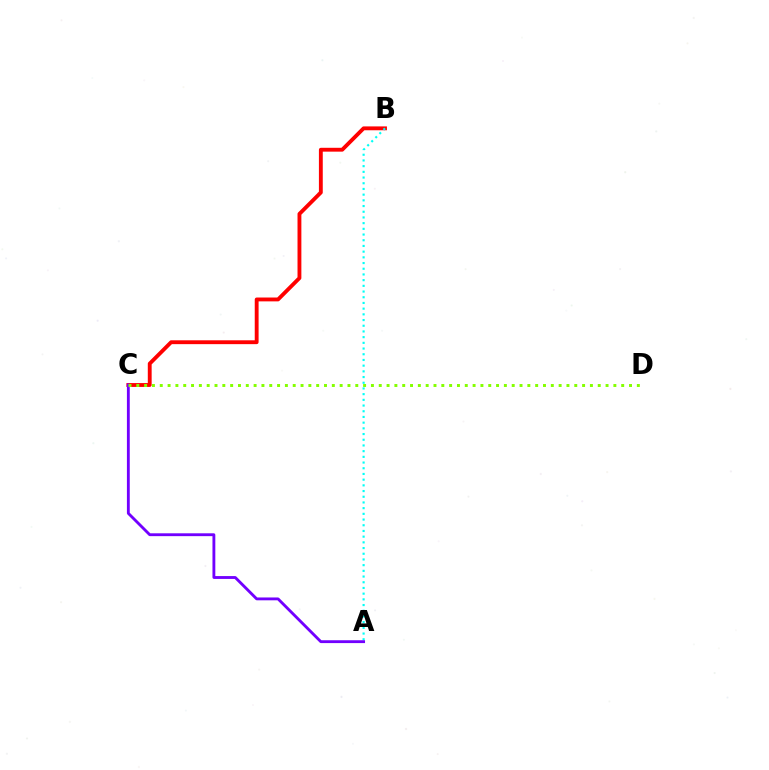{('B', 'C'): [{'color': '#ff0000', 'line_style': 'solid', 'thickness': 2.78}], ('A', 'B'): [{'color': '#00fff6', 'line_style': 'dotted', 'thickness': 1.55}], ('A', 'C'): [{'color': '#7200ff', 'line_style': 'solid', 'thickness': 2.05}], ('C', 'D'): [{'color': '#84ff00', 'line_style': 'dotted', 'thickness': 2.12}]}